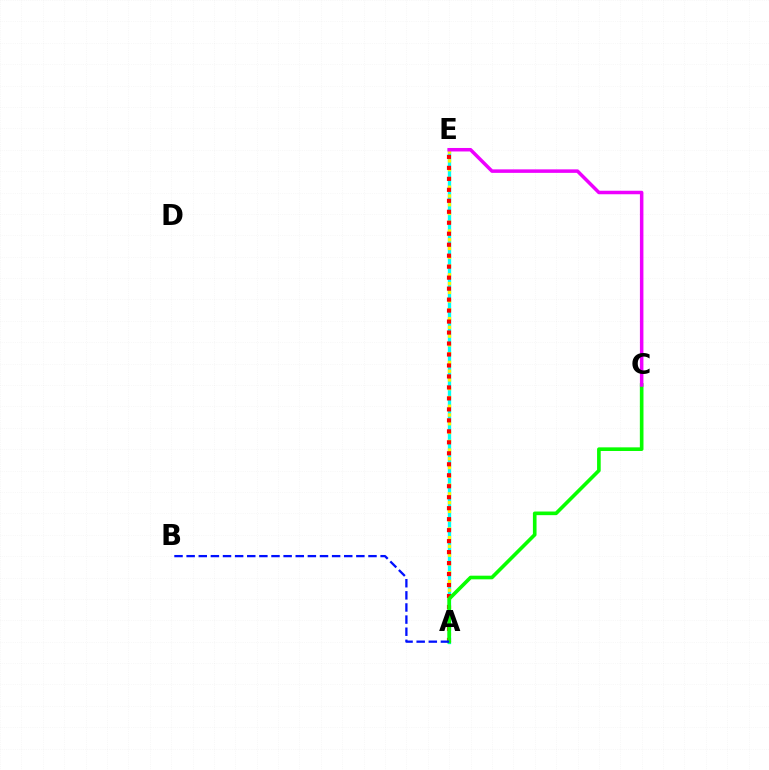{('A', 'E'): [{'color': '#00fff6', 'line_style': 'solid', 'thickness': 2.4}, {'color': '#fcf500', 'line_style': 'dotted', 'thickness': 2.38}, {'color': '#ff0000', 'line_style': 'dotted', 'thickness': 2.98}], ('A', 'C'): [{'color': '#08ff00', 'line_style': 'solid', 'thickness': 2.62}], ('A', 'B'): [{'color': '#0010ff', 'line_style': 'dashed', 'thickness': 1.65}], ('C', 'E'): [{'color': '#ee00ff', 'line_style': 'solid', 'thickness': 2.52}]}